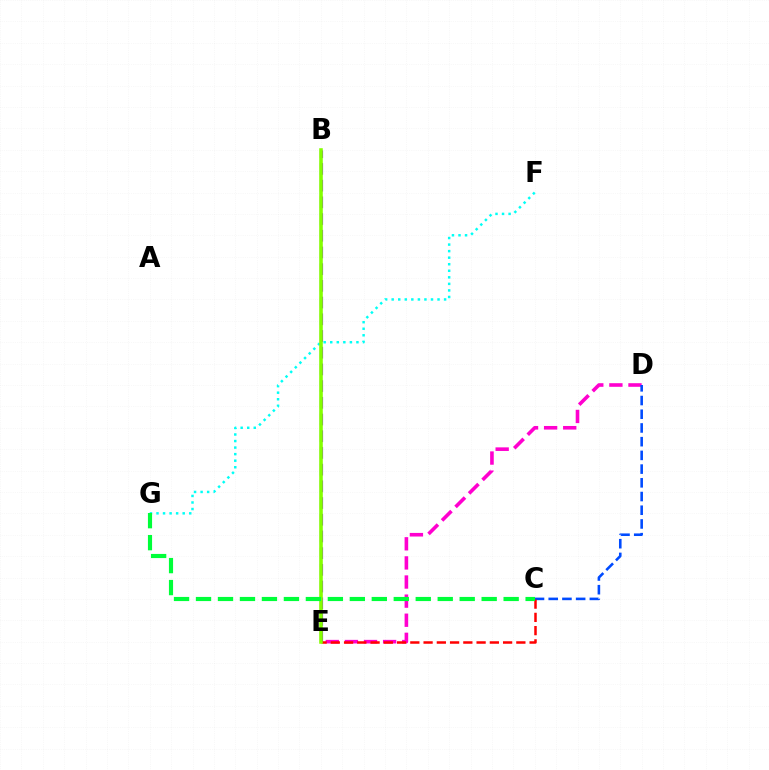{('D', 'E'): [{'color': '#ff00cf', 'line_style': 'dashed', 'thickness': 2.6}], ('C', 'D'): [{'color': '#004bff', 'line_style': 'dashed', 'thickness': 1.86}], ('B', 'E'): [{'color': '#7200ff', 'line_style': 'dashed', 'thickness': 2.27}, {'color': '#ffbd00', 'line_style': 'dashed', 'thickness': 1.54}, {'color': '#84ff00', 'line_style': 'solid', 'thickness': 2.56}], ('C', 'E'): [{'color': '#ff0000', 'line_style': 'dashed', 'thickness': 1.8}], ('F', 'G'): [{'color': '#00fff6', 'line_style': 'dotted', 'thickness': 1.78}], ('C', 'G'): [{'color': '#00ff39', 'line_style': 'dashed', 'thickness': 2.99}]}